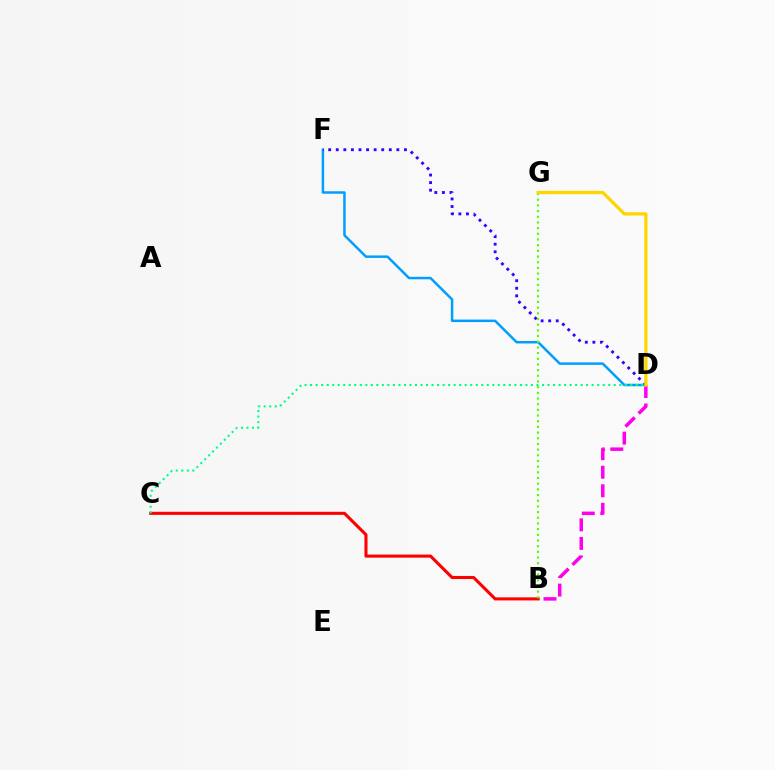{('D', 'F'): [{'color': '#009eff', 'line_style': 'solid', 'thickness': 1.79}, {'color': '#3700ff', 'line_style': 'dotted', 'thickness': 2.06}], ('B', 'D'): [{'color': '#ff00ed', 'line_style': 'dashed', 'thickness': 2.52}], ('B', 'C'): [{'color': '#ff0000', 'line_style': 'solid', 'thickness': 2.22}], ('C', 'D'): [{'color': '#00ff86', 'line_style': 'dotted', 'thickness': 1.5}], ('B', 'G'): [{'color': '#4fff00', 'line_style': 'dotted', 'thickness': 1.54}], ('D', 'G'): [{'color': '#ffd500', 'line_style': 'solid', 'thickness': 2.36}]}